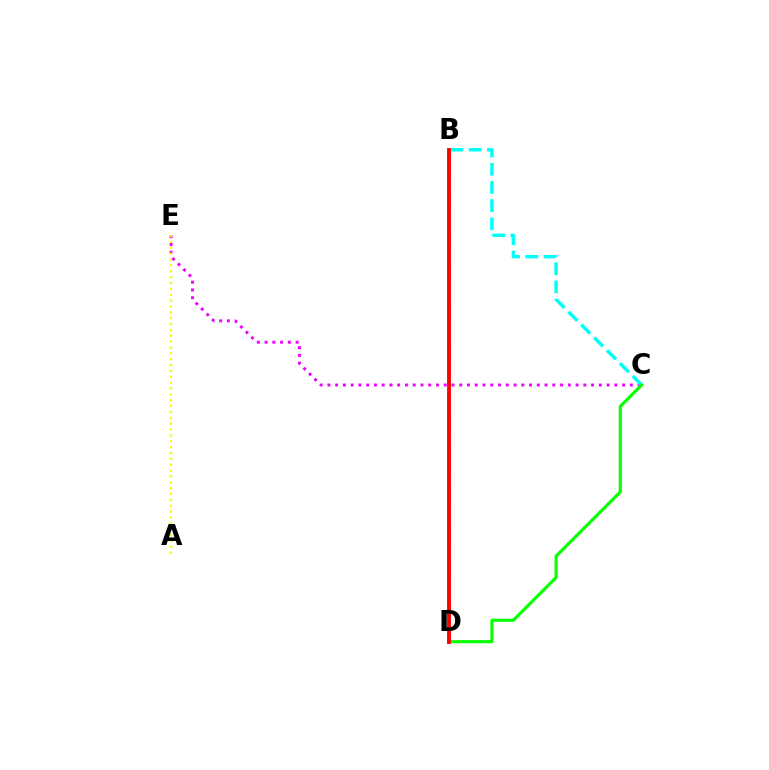{('B', 'D'): [{'color': '#0010ff', 'line_style': 'dotted', 'thickness': 1.79}, {'color': '#ff0000', 'line_style': 'solid', 'thickness': 2.77}], ('C', 'E'): [{'color': '#ee00ff', 'line_style': 'dotted', 'thickness': 2.11}], ('A', 'E'): [{'color': '#fcf500', 'line_style': 'dotted', 'thickness': 1.59}], ('B', 'C'): [{'color': '#00fff6', 'line_style': 'dashed', 'thickness': 2.47}], ('C', 'D'): [{'color': '#08ff00', 'line_style': 'solid', 'thickness': 2.26}]}